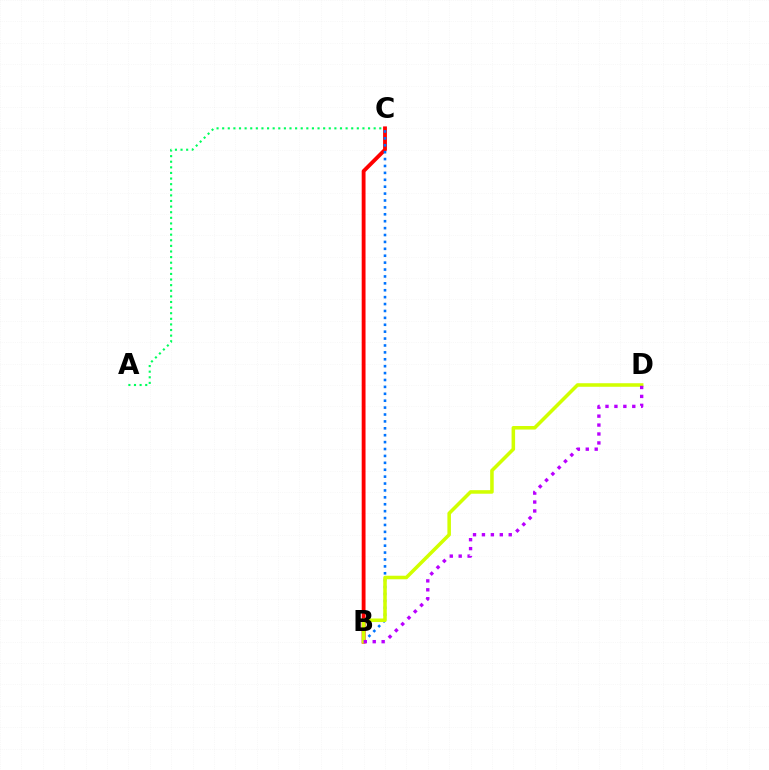{('A', 'C'): [{'color': '#00ff5c', 'line_style': 'dotted', 'thickness': 1.52}], ('B', 'C'): [{'color': '#ff0000', 'line_style': 'solid', 'thickness': 2.77}, {'color': '#0074ff', 'line_style': 'dotted', 'thickness': 1.88}], ('B', 'D'): [{'color': '#d1ff00', 'line_style': 'solid', 'thickness': 2.55}, {'color': '#b900ff', 'line_style': 'dotted', 'thickness': 2.43}]}